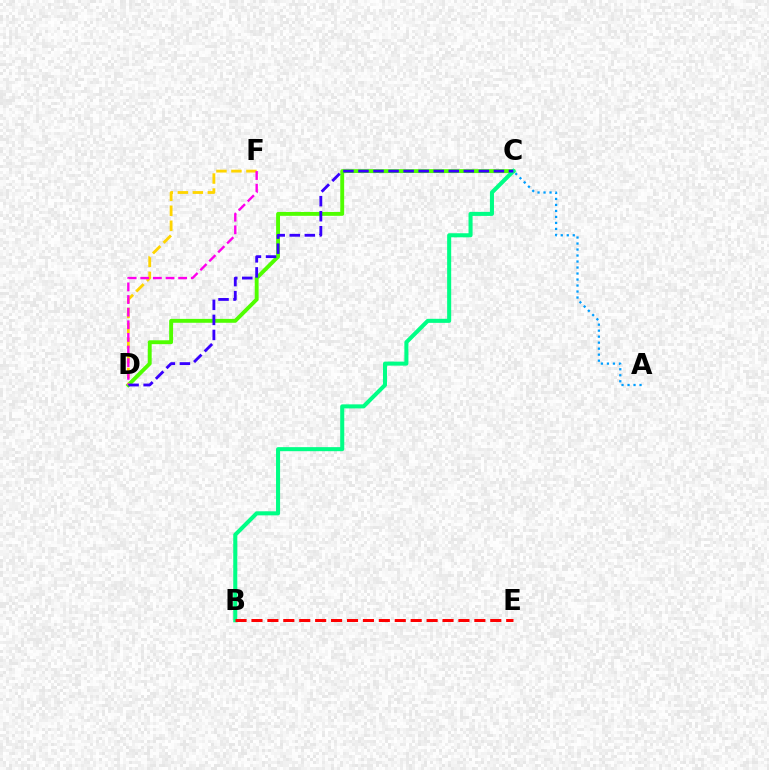{('A', 'C'): [{'color': '#009eff', 'line_style': 'dotted', 'thickness': 1.63}], ('C', 'D'): [{'color': '#4fff00', 'line_style': 'solid', 'thickness': 2.8}, {'color': '#3700ff', 'line_style': 'dashed', 'thickness': 2.04}], ('D', 'F'): [{'color': '#ffd500', 'line_style': 'dashed', 'thickness': 2.04}, {'color': '#ff00ed', 'line_style': 'dashed', 'thickness': 1.72}], ('B', 'C'): [{'color': '#00ff86', 'line_style': 'solid', 'thickness': 2.92}], ('B', 'E'): [{'color': '#ff0000', 'line_style': 'dashed', 'thickness': 2.16}]}